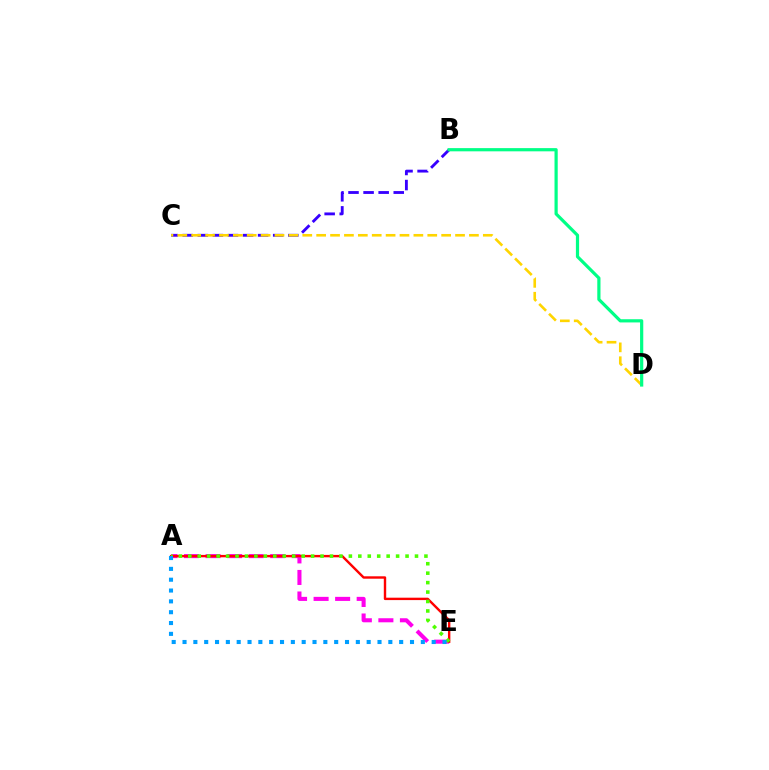{('B', 'C'): [{'color': '#3700ff', 'line_style': 'dashed', 'thickness': 2.05}], ('A', 'E'): [{'color': '#ff00ed', 'line_style': 'dashed', 'thickness': 2.93}, {'color': '#ff0000', 'line_style': 'solid', 'thickness': 1.73}, {'color': '#4fff00', 'line_style': 'dotted', 'thickness': 2.57}, {'color': '#009eff', 'line_style': 'dotted', 'thickness': 2.94}], ('C', 'D'): [{'color': '#ffd500', 'line_style': 'dashed', 'thickness': 1.89}], ('B', 'D'): [{'color': '#00ff86', 'line_style': 'solid', 'thickness': 2.31}]}